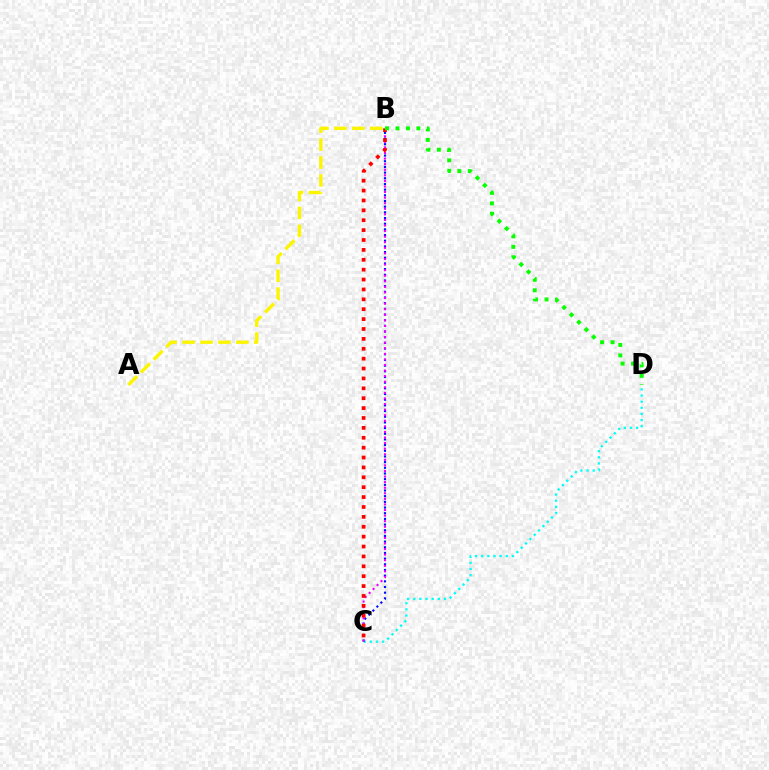{('C', 'D'): [{'color': '#00fff6', 'line_style': 'dotted', 'thickness': 1.67}], ('B', 'C'): [{'color': '#0010ff', 'line_style': 'dotted', 'thickness': 1.54}, {'color': '#ee00ff', 'line_style': 'dotted', 'thickness': 1.52}, {'color': '#ff0000', 'line_style': 'dotted', 'thickness': 2.69}], ('A', 'B'): [{'color': '#fcf500', 'line_style': 'dashed', 'thickness': 2.44}], ('B', 'D'): [{'color': '#08ff00', 'line_style': 'dotted', 'thickness': 2.84}]}